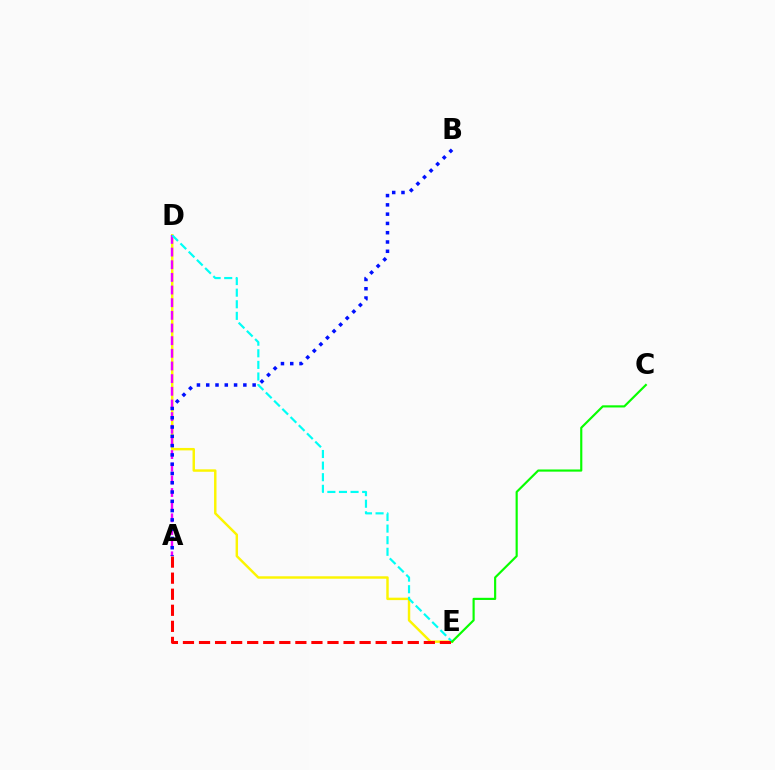{('D', 'E'): [{'color': '#fcf500', 'line_style': 'solid', 'thickness': 1.76}, {'color': '#00fff6', 'line_style': 'dashed', 'thickness': 1.58}], ('A', 'D'): [{'color': '#ee00ff', 'line_style': 'dashed', 'thickness': 1.72}], ('A', 'E'): [{'color': '#ff0000', 'line_style': 'dashed', 'thickness': 2.18}], ('C', 'E'): [{'color': '#08ff00', 'line_style': 'solid', 'thickness': 1.56}], ('A', 'B'): [{'color': '#0010ff', 'line_style': 'dotted', 'thickness': 2.52}]}